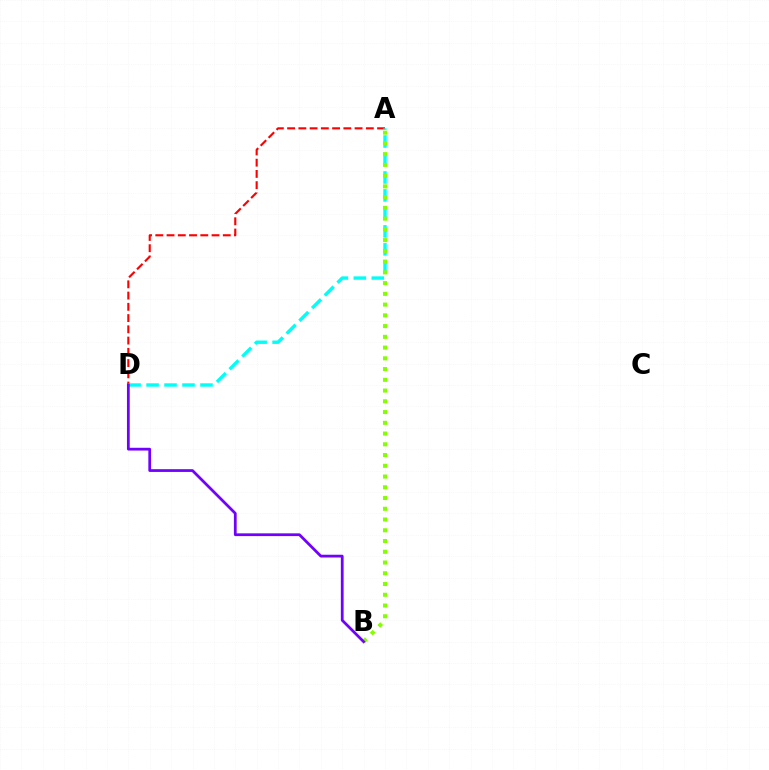{('A', 'D'): [{'color': '#ff0000', 'line_style': 'dashed', 'thickness': 1.53}, {'color': '#00fff6', 'line_style': 'dashed', 'thickness': 2.44}], ('A', 'B'): [{'color': '#84ff00', 'line_style': 'dotted', 'thickness': 2.92}], ('B', 'D'): [{'color': '#7200ff', 'line_style': 'solid', 'thickness': 1.99}]}